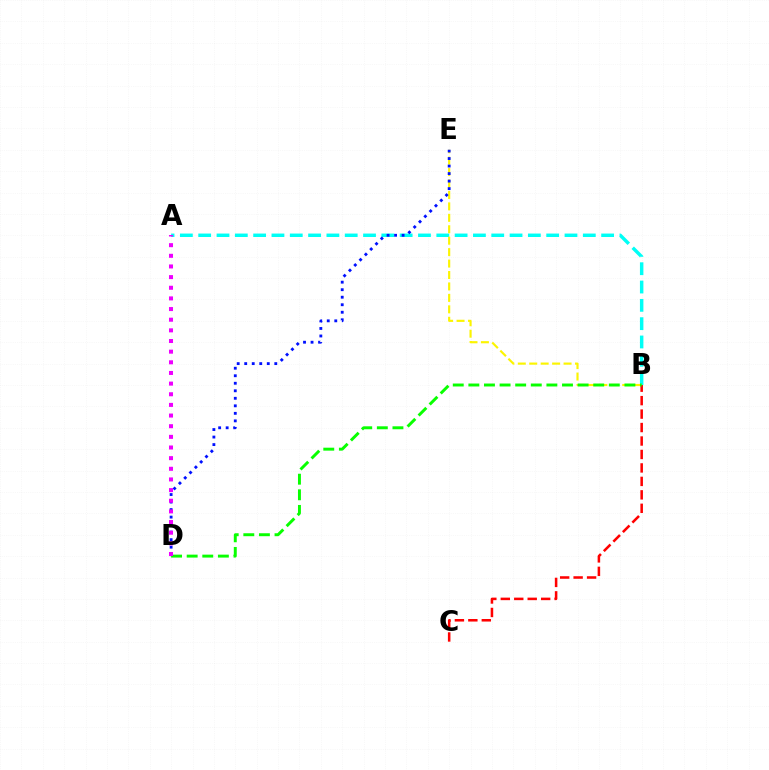{('A', 'B'): [{'color': '#00fff6', 'line_style': 'dashed', 'thickness': 2.49}], ('B', 'E'): [{'color': '#fcf500', 'line_style': 'dashed', 'thickness': 1.55}], ('B', 'C'): [{'color': '#ff0000', 'line_style': 'dashed', 'thickness': 1.83}], ('D', 'E'): [{'color': '#0010ff', 'line_style': 'dotted', 'thickness': 2.04}], ('B', 'D'): [{'color': '#08ff00', 'line_style': 'dashed', 'thickness': 2.12}], ('A', 'D'): [{'color': '#ee00ff', 'line_style': 'dotted', 'thickness': 2.89}]}